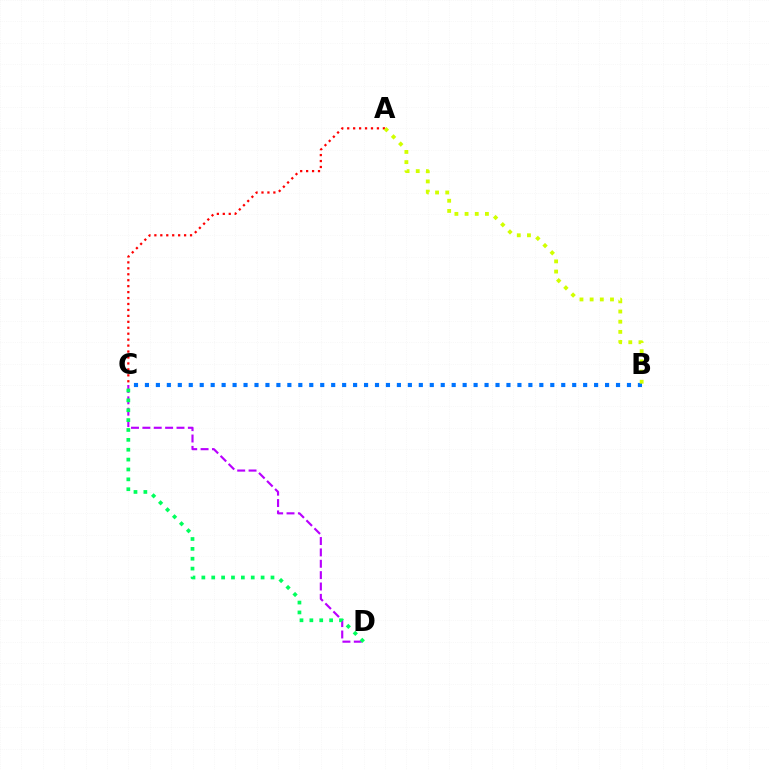{('B', 'C'): [{'color': '#0074ff', 'line_style': 'dotted', 'thickness': 2.98}], ('C', 'D'): [{'color': '#b900ff', 'line_style': 'dashed', 'thickness': 1.54}, {'color': '#00ff5c', 'line_style': 'dotted', 'thickness': 2.68}], ('A', 'C'): [{'color': '#ff0000', 'line_style': 'dotted', 'thickness': 1.62}], ('A', 'B'): [{'color': '#d1ff00', 'line_style': 'dotted', 'thickness': 2.77}]}